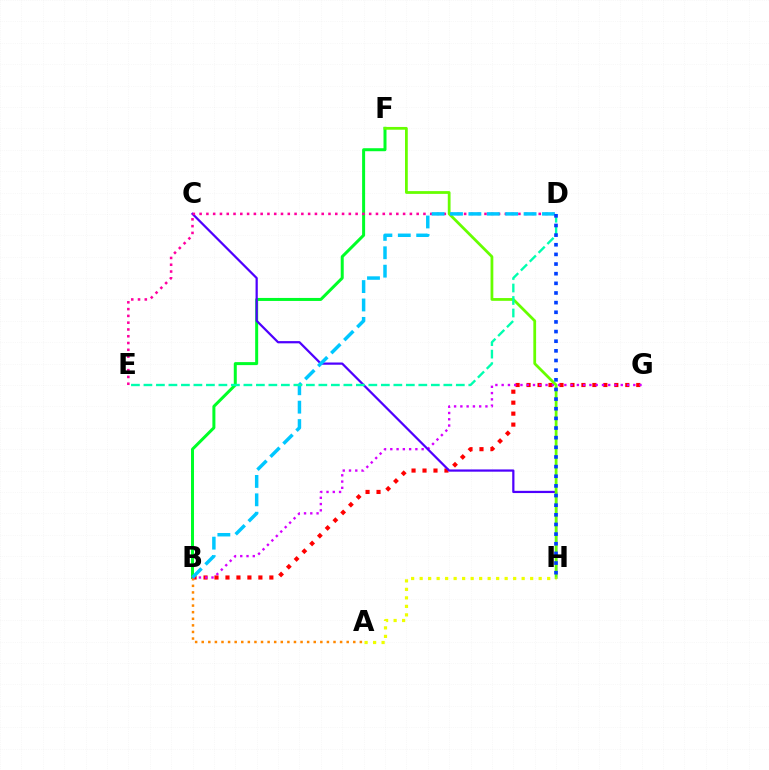{('B', 'F'): [{'color': '#00ff27', 'line_style': 'solid', 'thickness': 2.16}], ('B', 'G'): [{'color': '#ff0000', 'line_style': 'dotted', 'thickness': 2.98}, {'color': '#d600ff', 'line_style': 'dotted', 'thickness': 1.7}], ('A', 'B'): [{'color': '#ff8800', 'line_style': 'dotted', 'thickness': 1.79}], ('C', 'H'): [{'color': '#4f00ff', 'line_style': 'solid', 'thickness': 1.61}], ('F', 'H'): [{'color': '#66ff00', 'line_style': 'solid', 'thickness': 1.99}], ('D', 'E'): [{'color': '#ff00a0', 'line_style': 'dotted', 'thickness': 1.84}, {'color': '#00ffaf', 'line_style': 'dashed', 'thickness': 1.7}], ('B', 'D'): [{'color': '#00c7ff', 'line_style': 'dashed', 'thickness': 2.5}], ('A', 'H'): [{'color': '#eeff00', 'line_style': 'dotted', 'thickness': 2.31}], ('D', 'H'): [{'color': '#003fff', 'line_style': 'dotted', 'thickness': 2.62}]}